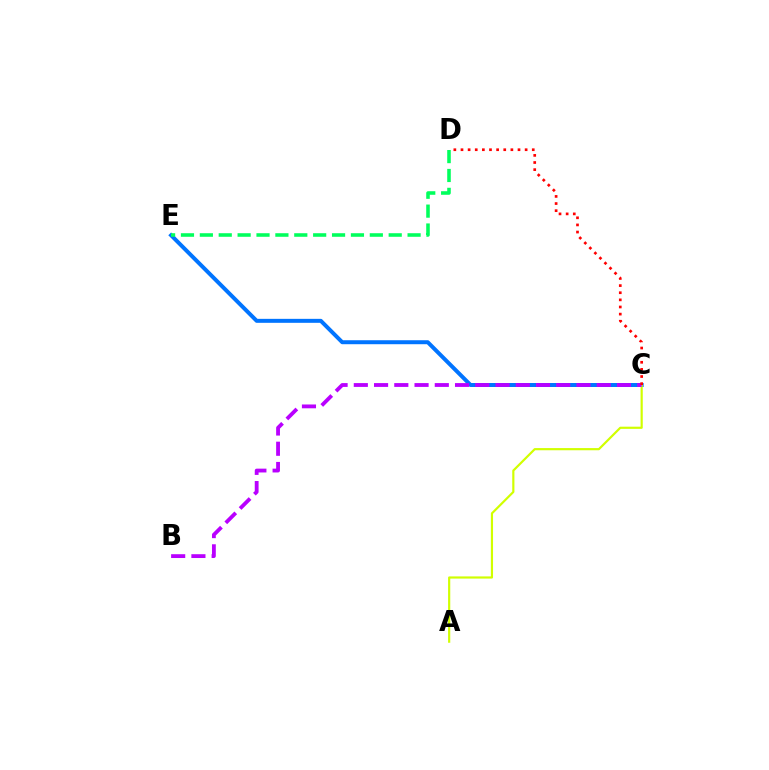{('C', 'E'): [{'color': '#0074ff', 'line_style': 'solid', 'thickness': 2.87}], ('A', 'C'): [{'color': '#d1ff00', 'line_style': 'solid', 'thickness': 1.57}], ('D', 'E'): [{'color': '#00ff5c', 'line_style': 'dashed', 'thickness': 2.57}], ('B', 'C'): [{'color': '#b900ff', 'line_style': 'dashed', 'thickness': 2.75}], ('C', 'D'): [{'color': '#ff0000', 'line_style': 'dotted', 'thickness': 1.94}]}